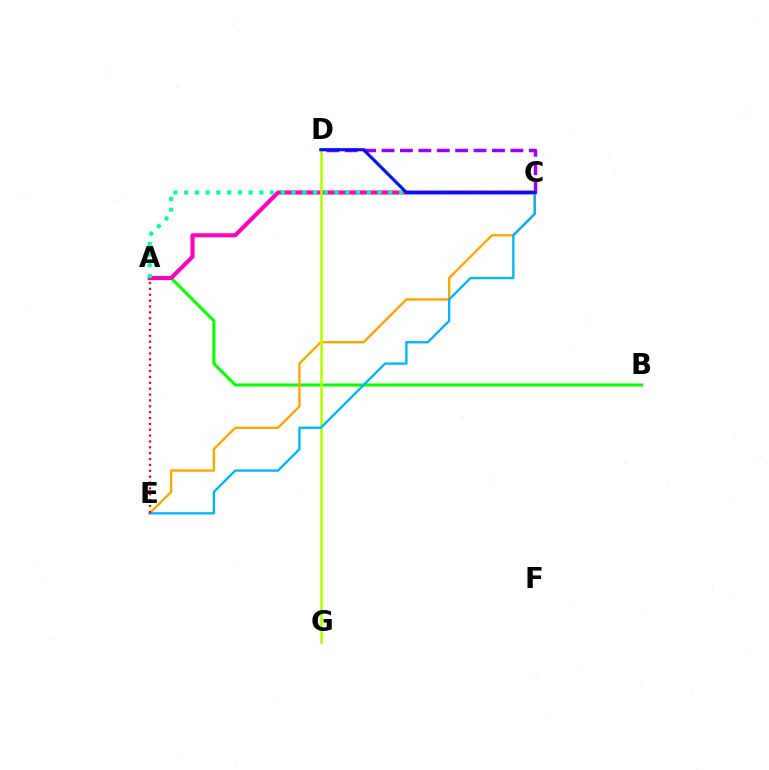{('A', 'B'): [{'color': '#08ff00', 'line_style': 'solid', 'thickness': 2.19}], ('A', 'C'): [{'color': '#ff00bd', 'line_style': 'solid', 'thickness': 2.94}, {'color': '#00ff9d', 'line_style': 'dotted', 'thickness': 2.92}], ('C', 'E'): [{'color': '#ffa500', 'line_style': 'solid', 'thickness': 1.7}, {'color': '#00b5ff', 'line_style': 'solid', 'thickness': 1.68}], ('D', 'G'): [{'color': '#b3ff00', 'line_style': 'solid', 'thickness': 1.87}], ('C', 'D'): [{'color': '#9b00ff', 'line_style': 'dashed', 'thickness': 2.5}, {'color': '#0010ff', 'line_style': 'solid', 'thickness': 2.26}], ('A', 'E'): [{'color': '#ff0000', 'line_style': 'dotted', 'thickness': 1.59}]}